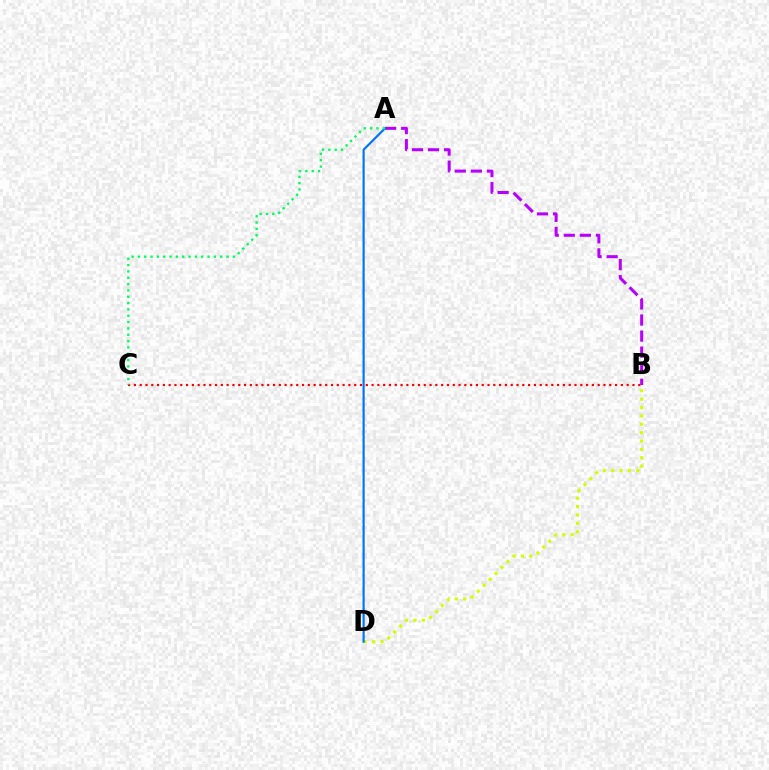{('A', 'B'): [{'color': '#b900ff', 'line_style': 'dashed', 'thickness': 2.18}], ('B', 'D'): [{'color': '#d1ff00', 'line_style': 'dotted', 'thickness': 2.28}], ('B', 'C'): [{'color': '#ff0000', 'line_style': 'dotted', 'thickness': 1.58}], ('A', 'D'): [{'color': '#0074ff', 'line_style': 'solid', 'thickness': 1.57}], ('A', 'C'): [{'color': '#00ff5c', 'line_style': 'dotted', 'thickness': 1.72}]}